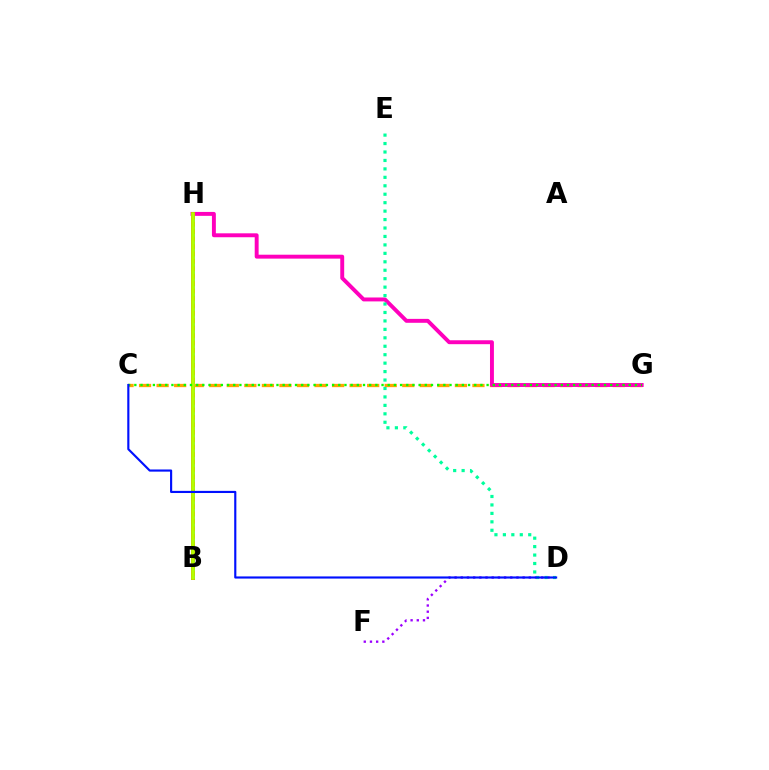{('C', 'G'): [{'color': '#ffa500', 'line_style': 'dashed', 'thickness': 2.38}, {'color': '#08ff00', 'line_style': 'dotted', 'thickness': 1.68}], ('D', 'F'): [{'color': '#9b00ff', 'line_style': 'dotted', 'thickness': 1.68}], ('G', 'H'): [{'color': '#ff00bd', 'line_style': 'solid', 'thickness': 2.82}], ('B', 'H'): [{'color': '#ff0000', 'line_style': 'solid', 'thickness': 2.82}, {'color': '#00b5ff', 'line_style': 'dotted', 'thickness': 2.02}, {'color': '#b3ff00', 'line_style': 'solid', 'thickness': 2.71}], ('D', 'E'): [{'color': '#00ff9d', 'line_style': 'dotted', 'thickness': 2.29}], ('C', 'D'): [{'color': '#0010ff', 'line_style': 'solid', 'thickness': 1.55}]}